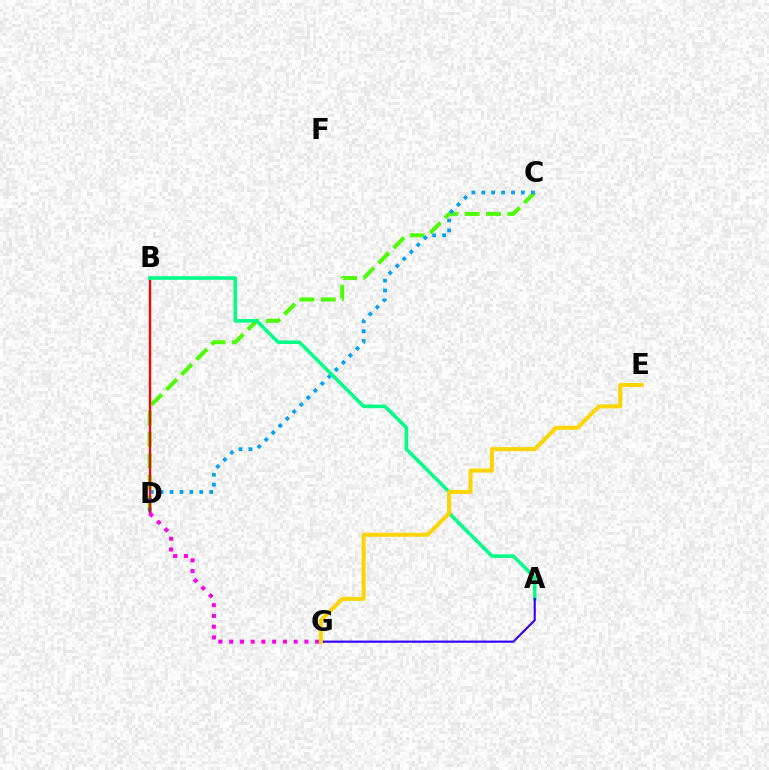{('C', 'D'): [{'color': '#4fff00', 'line_style': 'dashed', 'thickness': 2.9}, {'color': '#009eff', 'line_style': 'dotted', 'thickness': 2.69}], ('B', 'D'): [{'color': '#ff0000', 'line_style': 'solid', 'thickness': 1.67}], ('D', 'G'): [{'color': '#ff00ed', 'line_style': 'dotted', 'thickness': 2.92}], ('A', 'B'): [{'color': '#00ff86', 'line_style': 'solid', 'thickness': 2.58}], ('A', 'G'): [{'color': '#3700ff', 'line_style': 'solid', 'thickness': 1.55}], ('E', 'G'): [{'color': '#ffd500', 'line_style': 'solid', 'thickness': 2.9}]}